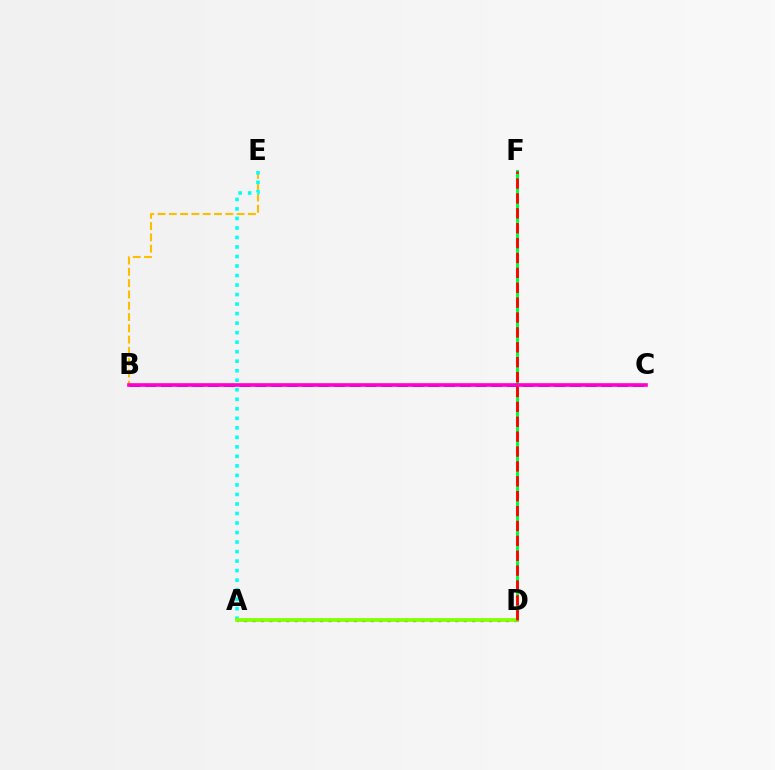{('B', 'E'): [{'color': '#ffbd00', 'line_style': 'dashed', 'thickness': 1.53}], ('A', 'E'): [{'color': '#00fff6', 'line_style': 'dotted', 'thickness': 2.59}], ('A', 'D'): [{'color': '#7200ff', 'line_style': 'dotted', 'thickness': 2.3}, {'color': '#84ff00', 'line_style': 'solid', 'thickness': 2.67}], ('D', 'F'): [{'color': '#00ff39', 'line_style': 'solid', 'thickness': 2.18}, {'color': '#ff0000', 'line_style': 'dashed', 'thickness': 2.02}], ('B', 'C'): [{'color': '#004bff', 'line_style': 'dashed', 'thickness': 2.14}, {'color': '#ff00cf', 'line_style': 'solid', 'thickness': 2.62}]}